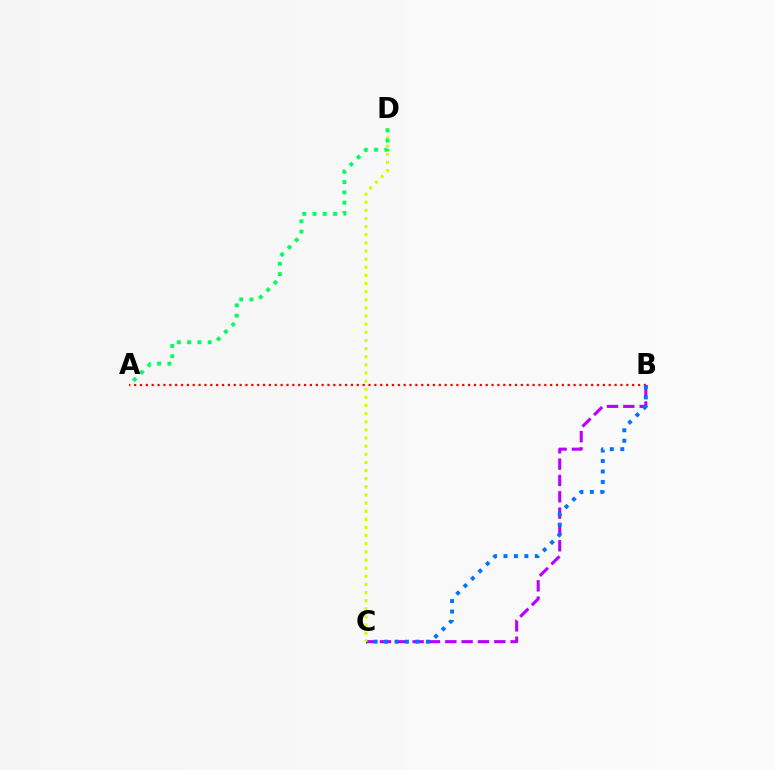{('A', 'B'): [{'color': '#ff0000', 'line_style': 'dotted', 'thickness': 1.59}], ('B', 'C'): [{'color': '#b900ff', 'line_style': 'dashed', 'thickness': 2.22}, {'color': '#0074ff', 'line_style': 'dotted', 'thickness': 2.84}], ('C', 'D'): [{'color': '#d1ff00', 'line_style': 'dotted', 'thickness': 2.21}], ('A', 'D'): [{'color': '#00ff5c', 'line_style': 'dotted', 'thickness': 2.8}]}